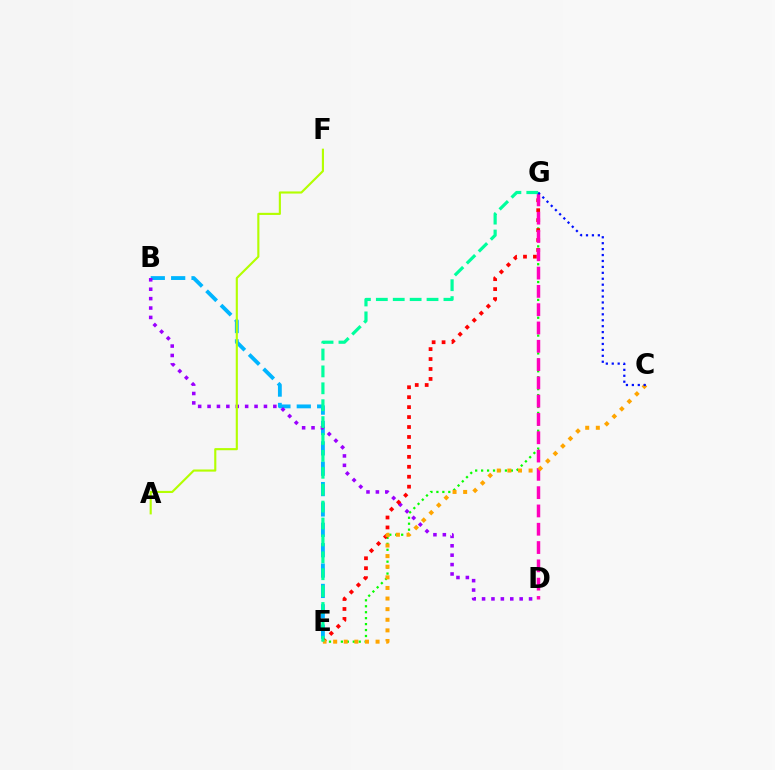{('E', 'G'): [{'color': '#08ff00', 'line_style': 'dotted', 'thickness': 1.62}, {'color': '#ff0000', 'line_style': 'dotted', 'thickness': 2.7}, {'color': '#00ff9d', 'line_style': 'dashed', 'thickness': 2.3}], ('B', 'E'): [{'color': '#00b5ff', 'line_style': 'dashed', 'thickness': 2.77}], ('B', 'D'): [{'color': '#9b00ff', 'line_style': 'dotted', 'thickness': 2.55}], ('D', 'G'): [{'color': '#ff00bd', 'line_style': 'dashed', 'thickness': 2.49}], ('C', 'E'): [{'color': '#ffa500', 'line_style': 'dotted', 'thickness': 2.88}], ('C', 'G'): [{'color': '#0010ff', 'line_style': 'dotted', 'thickness': 1.61}], ('A', 'F'): [{'color': '#b3ff00', 'line_style': 'solid', 'thickness': 1.54}]}